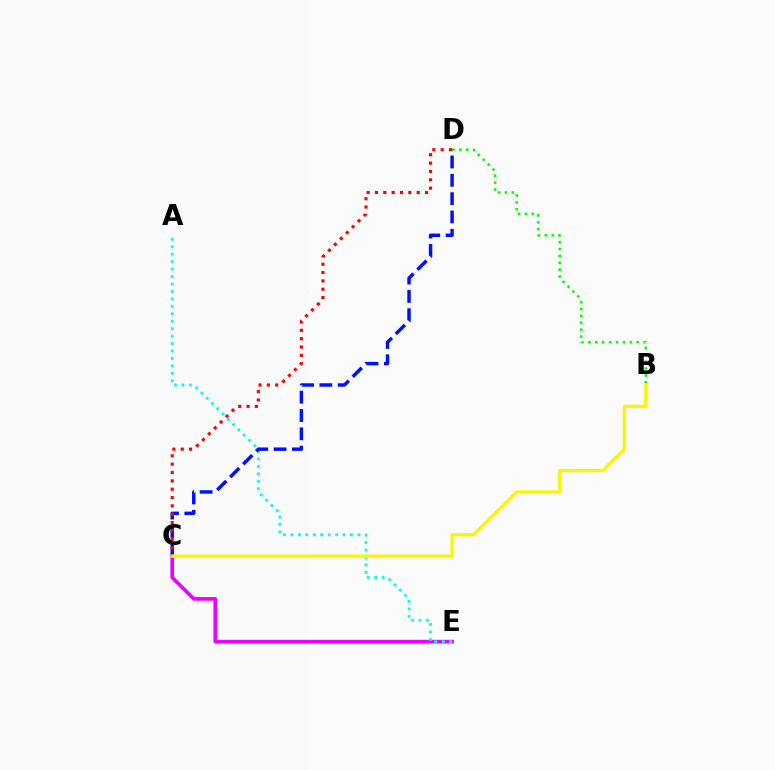{('C', 'E'): [{'color': '#ee00ff', 'line_style': 'solid', 'thickness': 2.64}], ('B', 'D'): [{'color': '#08ff00', 'line_style': 'dotted', 'thickness': 1.87}], ('A', 'E'): [{'color': '#00fff6', 'line_style': 'dotted', 'thickness': 2.02}], ('C', 'D'): [{'color': '#0010ff', 'line_style': 'dashed', 'thickness': 2.49}, {'color': '#ff0000', 'line_style': 'dotted', 'thickness': 2.27}], ('B', 'C'): [{'color': '#fcf500', 'line_style': 'solid', 'thickness': 2.35}]}